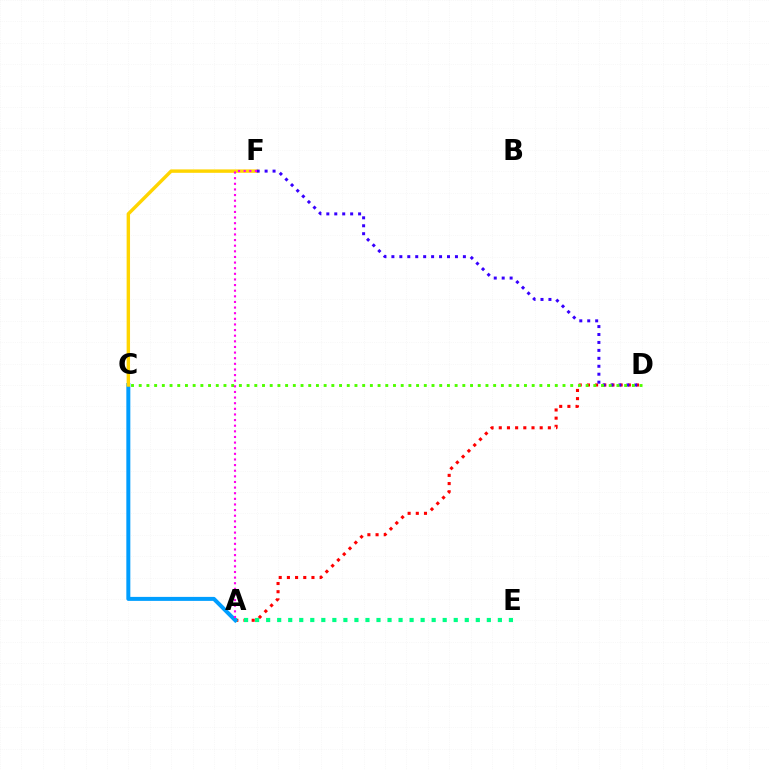{('A', 'D'): [{'color': '#ff0000', 'line_style': 'dotted', 'thickness': 2.22}], ('A', 'E'): [{'color': '#00ff86', 'line_style': 'dotted', 'thickness': 3.0}], ('A', 'C'): [{'color': '#009eff', 'line_style': 'solid', 'thickness': 2.87}], ('C', 'F'): [{'color': '#ffd500', 'line_style': 'solid', 'thickness': 2.46}], ('D', 'F'): [{'color': '#3700ff', 'line_style': 'dotted', 'thickness': 2.16}], ('C', 'D'): [{'color': '#4fff00', 'line_style': 'dotted', 'thickness': 2.09}], ('A', 'F'): [{'color': '#ff00ed', 'line_style': 'dotted', 'thickness': 1.53}]}